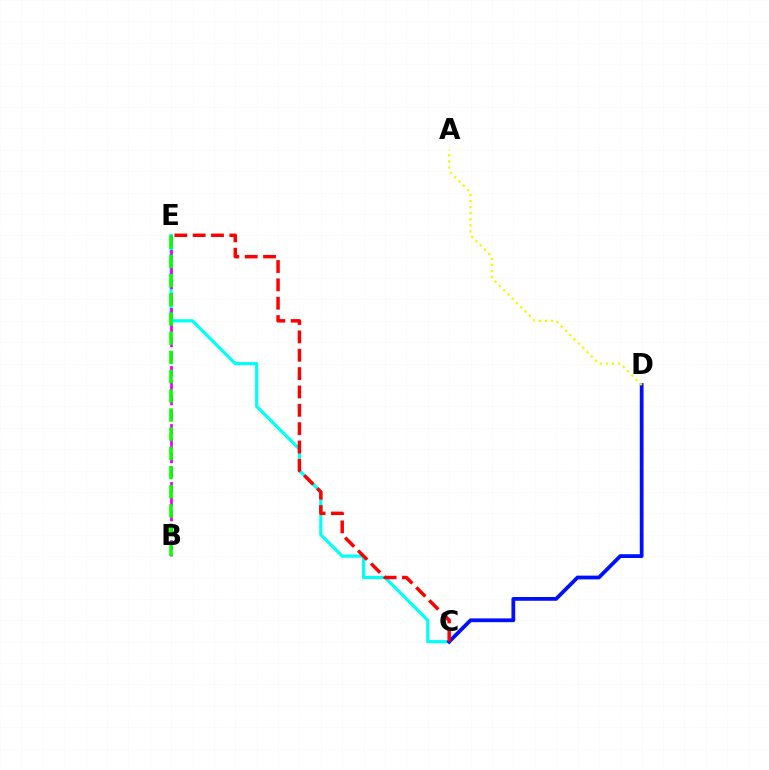{('C', 'E'): [{'color': '#00fff6', 'line_style': 'solid', 'thickness': 2.31}, {'color': '#ff0000', 'line_style': 'dashed', 'thickness': 2.49}], ('C', 'D'): [{'color': '#0010ff', 'line_style': 'solid', 'thickness': 2.72}], ('A', 'D'): [{'color': '#fcf500', 'line_style': 'dotted', 'thickness': 1.65}], ('B', 'E'): [{'color': '#ee00ff', 'line_style': 'dashed', 'thickness': 1.97}, {'color': '#08ff00', 'line_style': 'dashed', 'thickness': 2.61}]}